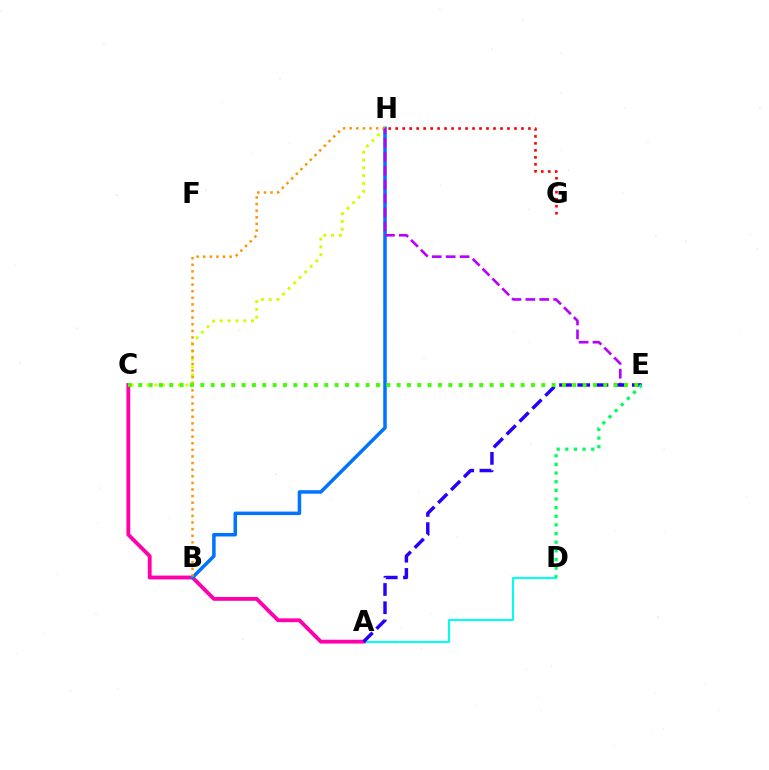{('A', 'D'): [{'color': '#00fff6', 'line_style': 'solid', 'thickness': 1.5}], ('A', 'C'): [{'color': '#ff00ac', 'line_style': 'solid', 'thickness': 2.76}], ('C', 'H'): [{'color': '#d1ff00', 'line_style': 'dotted', 'thickness': 2.12}], ('B', 'H'): [{'color': '#0074ff', 'line_style': 'solid', 'thickness': 2.53}, {'color': '#ff9400', 'line_style': 'dotted', 'thickness': 1.8}], ('G', 'H'): [{'color': '#ff0000', 'line_style': 'dotted', 'thickness': 1.9}], ('E', 'H'): [{'color': '#b900ff', 'line_style': 'dashed', 'thickness': 1.89}], ('A', 'E'): [{'color': '#2500ff', 'line_style': 'dashed', 'thickness': 2.48}], ('C', 'E'): [{'color': '#3dff00', 'line_style': 'dotted', 'thickness': 2.81}], ('D', 'E'): [{'color': '#00ff5c', 'line_style': 'dotted', 'thickness': 2.35}]}